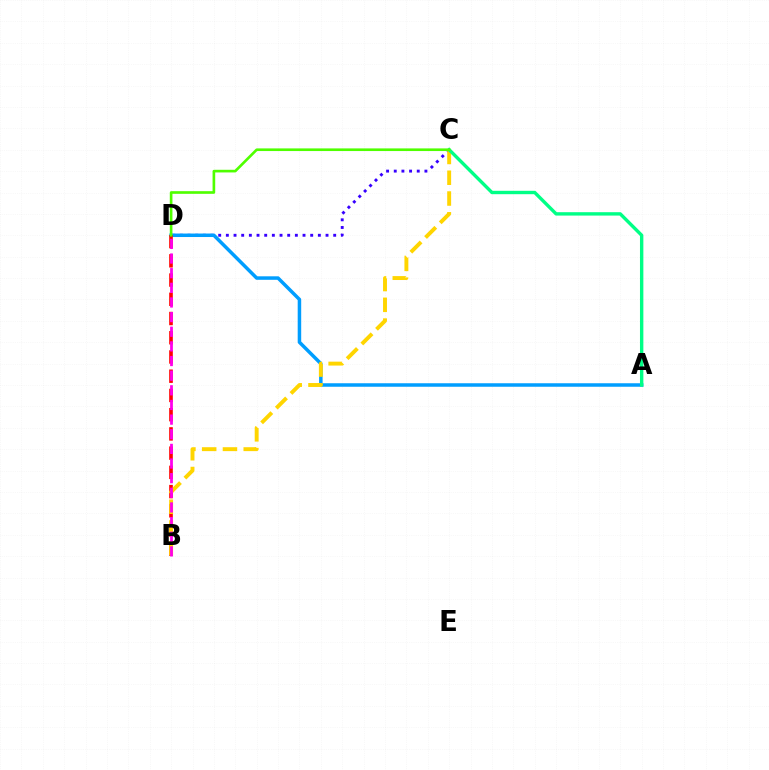{('C', 'D'): [{'color': '#3700ff', 'line_style': 'dotted', 'thickness': 2.08}, {'color': '#4fff00', 'line_style': 'solid', 'thickness': 1.91}], ('A', 'D'): [{'color': '#009eff', 'line_style': 'solid', 'thickness': 2.52}], ('B', 'D'): [{'color': '#ff0000', 'line_style': 'dashed', 'thickness': 2.61}, {'color': '#ff00ed', 'line_style': 'dashed', 'thickness': 1.99}], ('B', 'C'): [{'color': '#ffd500', 'line_style': 'dashed', 'thickness': 2.82}], ('A', 'C'): [{'color': '#00ff86', 'line_style': 'solid', 'thickness': 2.44}]}